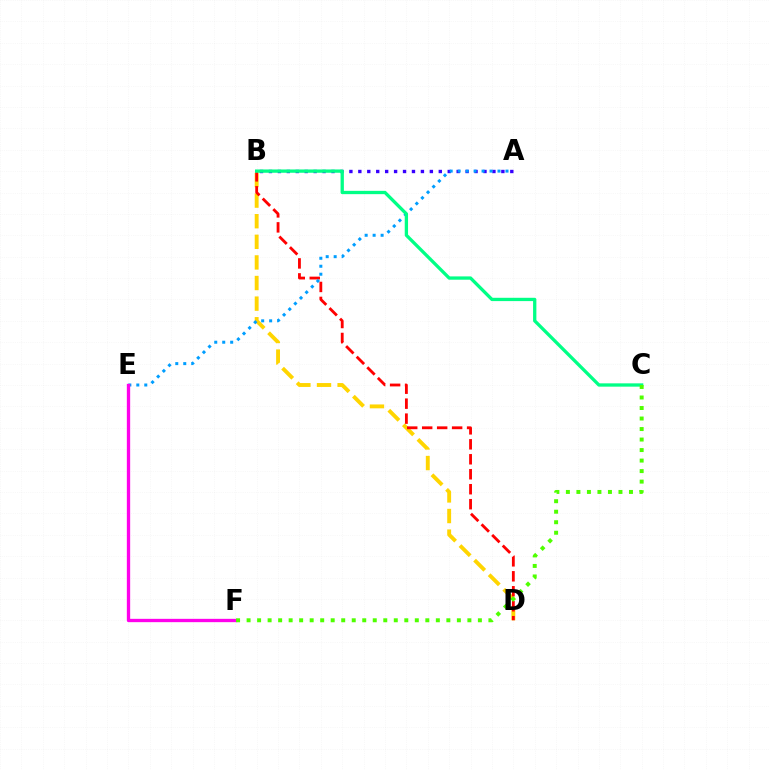{('B', 'D'): [{'color': '#ffd500', 'line_style': 'dashed', 'thickness': 2.8}, {'color': '#ff0000', 'line_style': 'dashed', 'thickness': 2.03}], ('A', 'B'): [{'color': '#3700ff', 'line_style': 'dotted', 'thickness': 2.43}], ('A', 'E'): [{'color': '#009eff', 'line_style': 'dotted', 'thickness': 2.17}], ('E', 'F'): [{'color': '#ff00ed', 'line_style': 'solid', 'thickness': 2.4}], ('B', 'C'): [{'color': '#00ff86', 'line_style': 'solid', 'thickness': 2.38}], ('C', 'F'): [{'color': '#4fff00', 'line_style': 'dotted', 'thickness': 2.86}]}